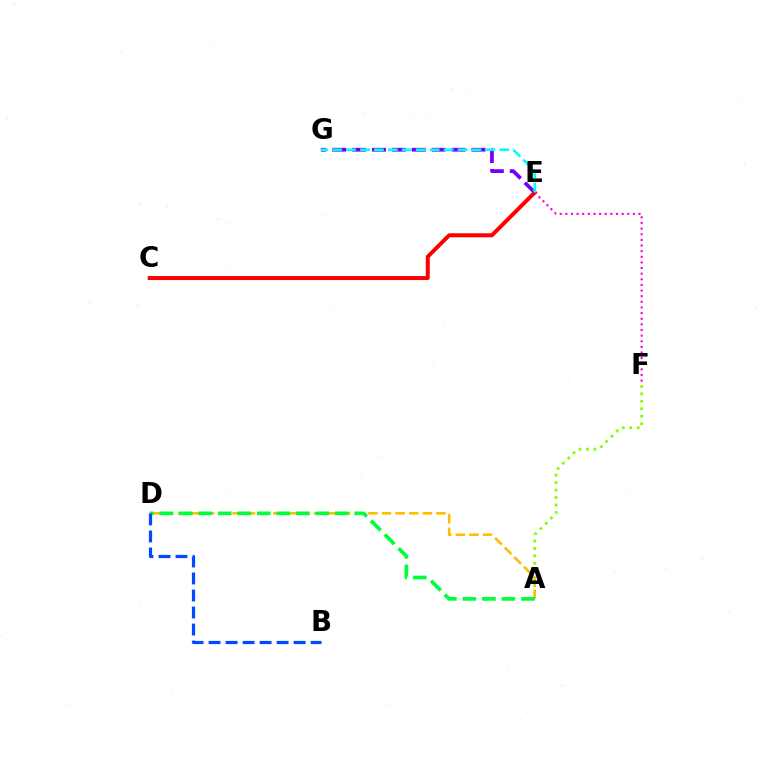{('A', 'F'): [{'color': '#84ff00', 'line_style': 'dotted', 'thickness': 2.03}], ('E', 'F'): [{'color': '#ff00cf', 'line_style': 'dotted', 'thickness': 1.53}], ('C', 'E'): [{'color': '#ff0000', 'line_style': 'solid', 'thickness': 2.86}], ('A', 'D'): [{'color': '#ffbd00', 'line_style': 'dashed', 'thickness': 1.85}, {'color': '#00ff39', 'line_style': 'dashed', 'thickness': 2.65}], ('B', 'D'): [{'color': '#004bff', 'line_style': 'dashed', 'thickness': 2.31}], ('E', 'G'): [{'color': '#7200ff', 'line_style': 'dashed', 'thickness': 2.7}, {'color': '#00fff6', 'line_style': 'dashed', 'thickness': 1.89}]}